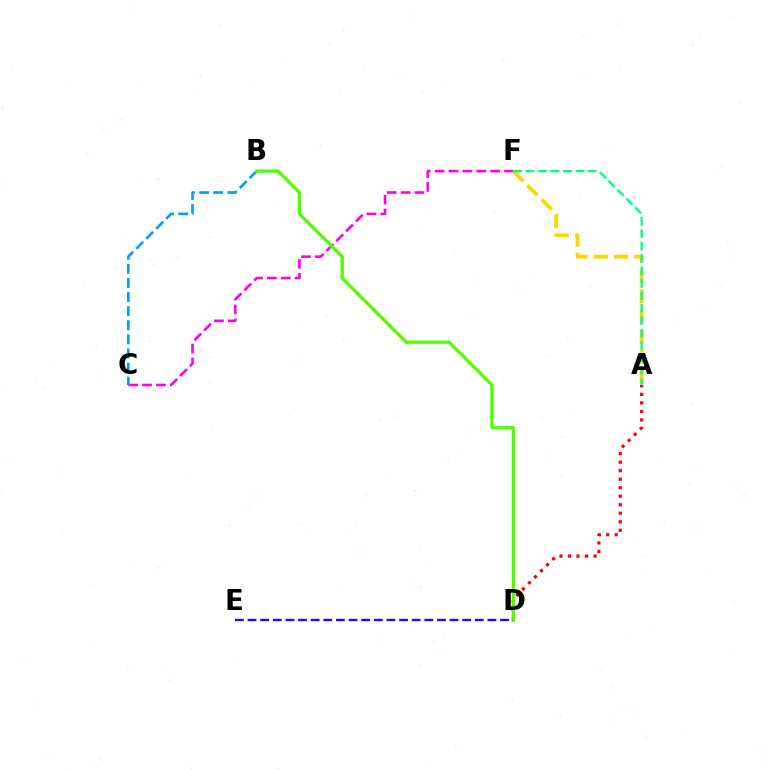{('C', 'F'): [{'color': '#ff00ed', 'line_style': 'dashed', 'thickness': 1.88}], ('A', 'D'): [{'color': '#ff0000', 'line_style': 'dotted', 'thickness': 2.31}], ('A', 'F'): [{'color': '#ffd500', 'line_style': 'dashed', 'thickness': 2.73}, {'color': '#00ff86', 'line_style': 'dashed', 'thickness': 1.69}], ('B', 'C'): [{'color': '#009eff', 'line_style': 'dashed', 'thickness': 1.92}], ('B', 'D'): [{'color': '#4fff00', 'line_style': 'solid', 'thickness': 2.34}], ('D', 'E'): [{'color': '#3700ff', 'line_style': 'dashed', 'thickness': 1.72}]}